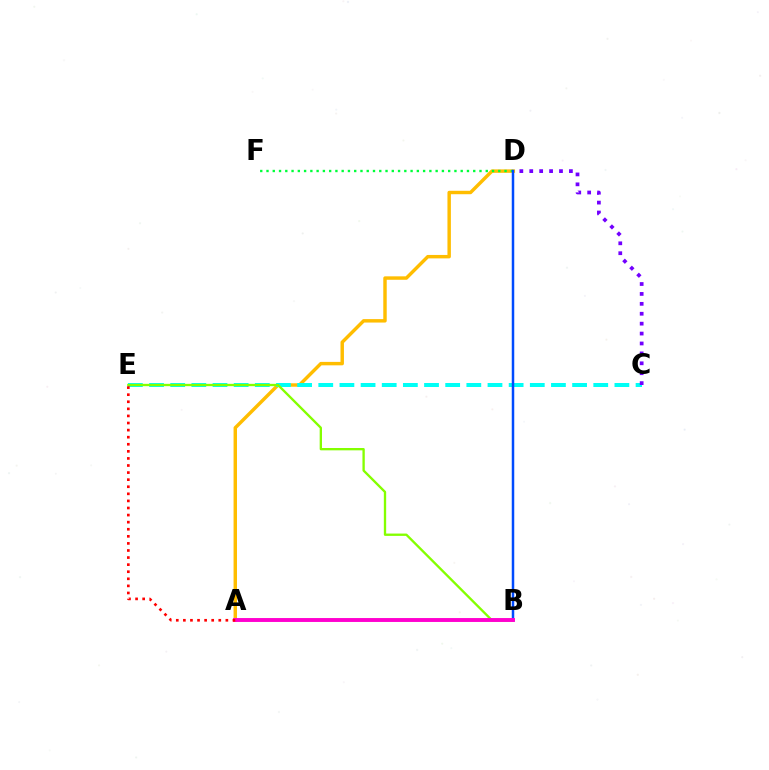{('A', 'D'): [{'color': '#ffbd00', 'line_style': 'solid', 'thickness': 2.48}], ('C', 'E'): [{'color': '#00fff6', 'line_style': 'dashed', 'thickness': 2.87}], ('B', 'E'): [{'color': '#84ff00', 'line_style': 'solid', 'thickness': 1.68}], ('D', 'F'): [{'color': '#00ff39', 'line_style': 'dotted', 'thickness': 1.7}], ('B', 'D'): [{'color': '#004bff', 'line_style': 'solid', 'thickness': 1.79}], ('C', 'D'): [{'color': '#7200ff', 'line_style': 'dotted', 'thickness': 2.69}], ('A', 'B'): [{'color': '#ff00cf', 'line_style': 'solid', 'thickness': 2.81}], ('A', 'E'): [{'color': '#ff0000', 'line_style': 'dotted', 'thickness': 1.92}]}